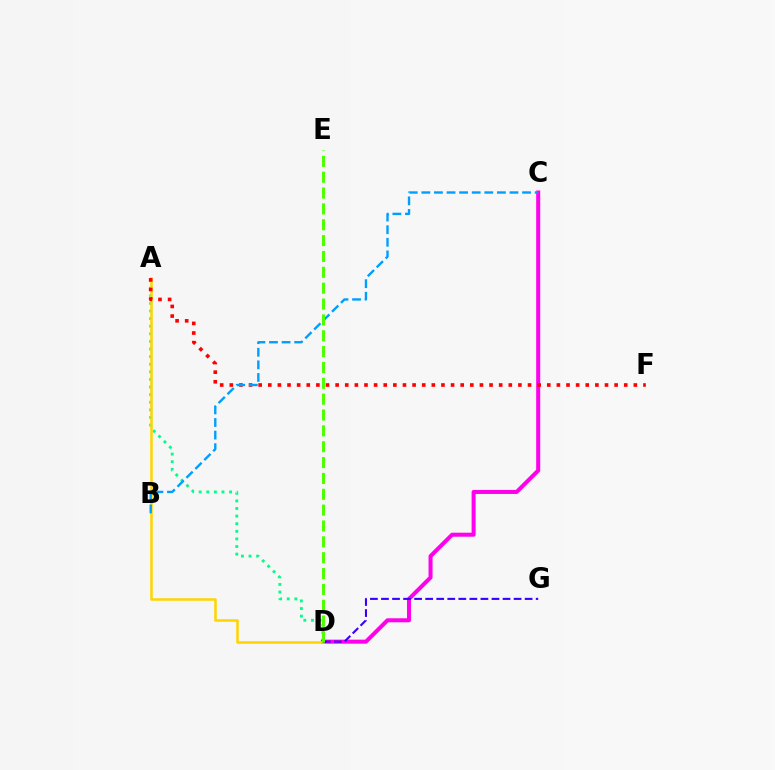{('A', 'D'): [{'color': '#00ff86', 'line_style': 'dotted', 'thickness': 2.07}, {'color': '#ffd500', 'line_style': 'solid', 'thickness': 1.83}], ('C', 'D'): [{'color': '#ff00ed', 'line_style': 'solid', 'thickness': 2.9}], ('A', 'F'): [{'color': '#ff0000', 'line_style': 'dotted', 'thickness': 2.61}], ('B', 'C'): [{'color': '#009eff', 'line_style': 'dashed', 'thickness': 1.71}], ('D', 'G'): [{'color': '#3700ff', 'line_style': 'dashed', 'thickness': 1.5}], ('D', 'E'): [{'color': '#4fff00', 'line_style': 'dashed', 'thickness': 2.15}]}